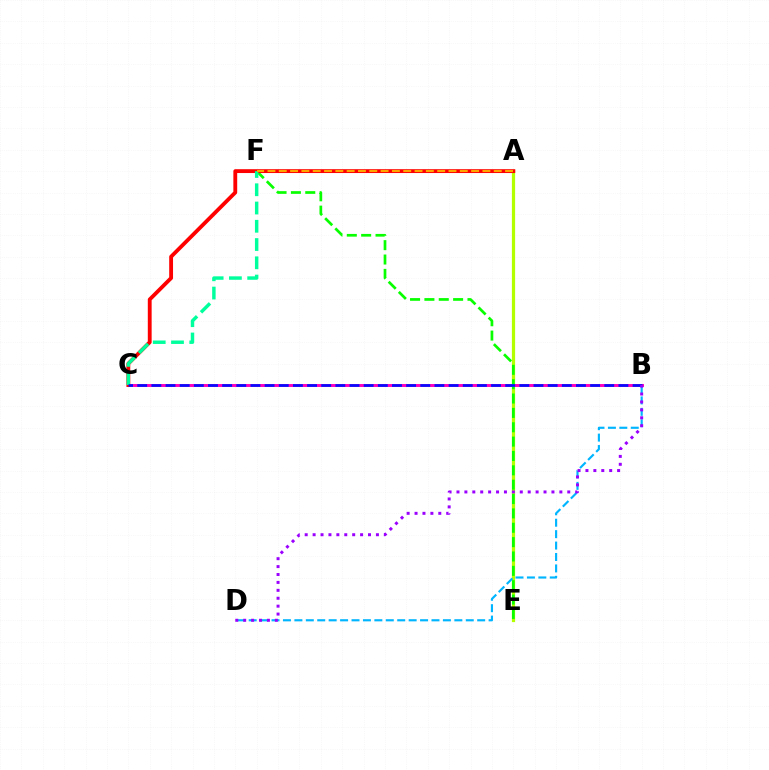{('A', 'E'): [{'color': '#b3ff00', 'line_style': 'solid', 'thickness': 2.33}], ('B', 'C'): [{'color': '#ff00bd', 'line_style': 'solid', 'thickness': 2.12}, {'color': '#0010ff', 'line_style': 'dashed', 'thickness': 1.92}], ('B', 'D'): [{'color': '#00b5ff', 'line_style': 'dashed', 'thickness': 1.55}, {'color': '#9b00ff', 'line_style': 'dotted', 'thickness': 2.15}], ('E', 'F'): [{'color': '#08ff00', 'line_style': 'dashed', 'thickness': 1.95}], ('A', 'C'): [{'color': '#ff0000', 'line_style': 'solid', 'thickness': 2.77}], ('C', 'F'): [{'color': '#00ff9d', 'line_style': 'dashed', 'thickness': 2.48}], ('A', 'F'): [{'color': '#ffa500', 'line_style': 'dashed', 'thickness': 1.54}]}